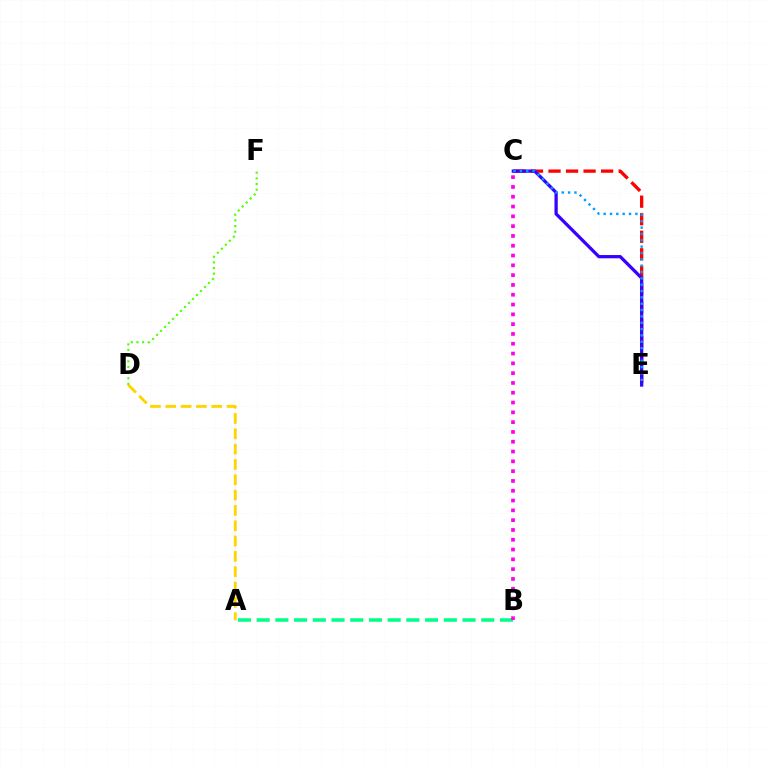{('D', 'F'): [{'color': '#4fff00', 'line_style': 'dotted', 'thickness': 1.54}], ('A', 'D'): [{'color': '#ffd500', 'line_style': 'dashed', 'thickness': 2.08}], ('C', 'E'): [{'color': '#ff0000', 'line_style': 'dashed', 'thickness': 2.38}, {'color': '#3700ff', 'line_style': 'solid', 'thickness': 2.35}, {'color': '#009eff', 'line_style': 'dotted', 'thickness': 1.72}], ('A', 'B'): [{'color': '#00ff86', 'line_style': 'dashed', 'thickness': 2.54}], ('B', 'C'): [{'color': '#ff00ed', 'line_style': 'dotted', 'thickness': 2.66}]}